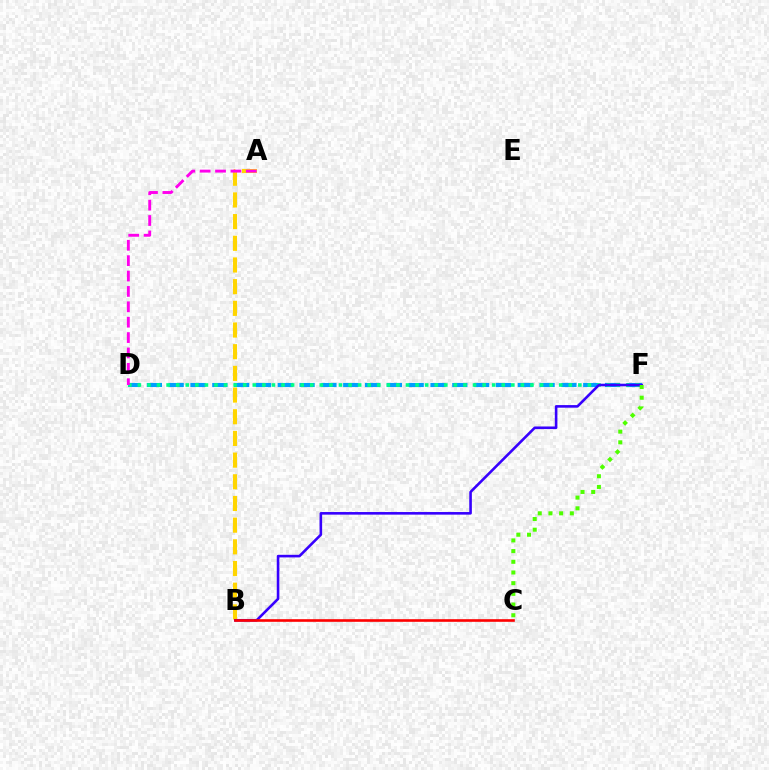{('D', 'F'): [{'color': '#009eff', 'line_style': 'dashed', 'thickness': 2.96}, {'color': '#00ff86', 'line_style': 'dotted', 'thickness': 2.6}], ('A', 'B'): [{'color': '#ffd500', 'line_style': 'dashed', 'thickness': 2.95}], ('B', 'F'): [{'color': '#3700ff', 'line_style': 'solid', 'thickness': 1.87}], ('C', 'F'): [{'color': '#4fff00', 'line_style': 'dotted', 'thickness': 2.91}], ('A', 'D'): [{'color': '#ff00ed', 'line_style': 'dashed', 'thickness': 2.09}], ('B', 'C'): [{'color': '#ff0000', 'line_style': 'solid', 'thickness': 1.89}]}